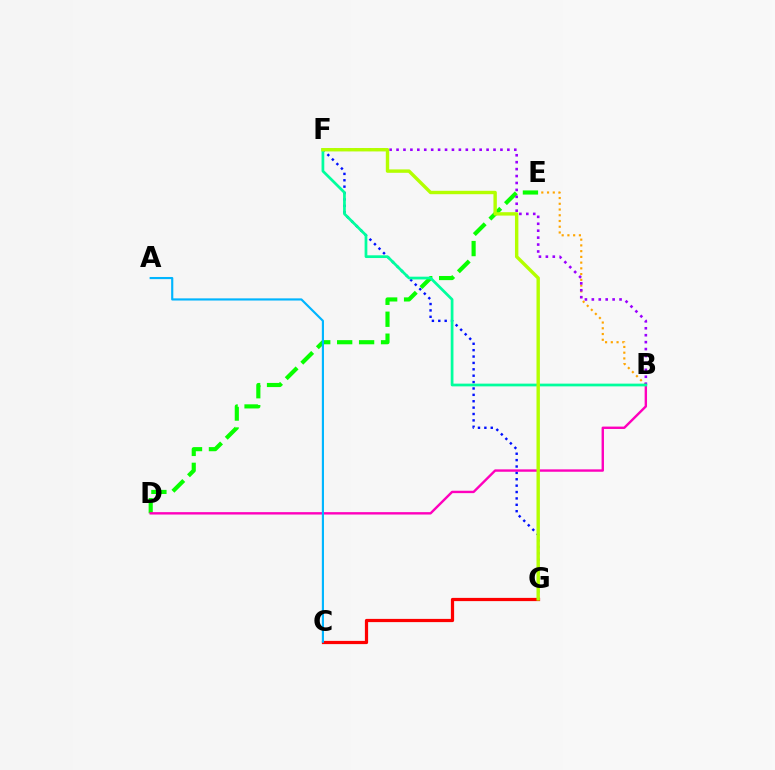{('F', 'G'): [{'color': '#0010ff', 'line_style': 'dotted', 'thickness': 1.73}, {'color': '#b3ff00', 'line_style': 'solid', 'thickness': 2.45}], ('D', 'E'): [{'color': '#08ff00', 'line_style': 'dashed', 'thickness': 2.98}], ('B', 'E'): [{'color': '#ffa500', 'line_style': 'dotted', 'thickness': 1.56}], ('C', 'G'): [{'color': '#ff0000', 'line_style': 'solid', 'thickness': 2.32}], ('B', 'D'): [{'color': '#ff00bd', 'line_style': 'solid', 'thickness': 1.72}], ('A', 'C'): [{'color': '#00b5ff', 'line_style': 'solid', 'thickness': 1.55}], ('B', 'F'): [{'color': '#9b00ff', 'line_style': 'dotted', 'thickness': 1.88}, {'color': '#00ff9d', 'line_style': 'solid', 'thickness': 1.97}]}